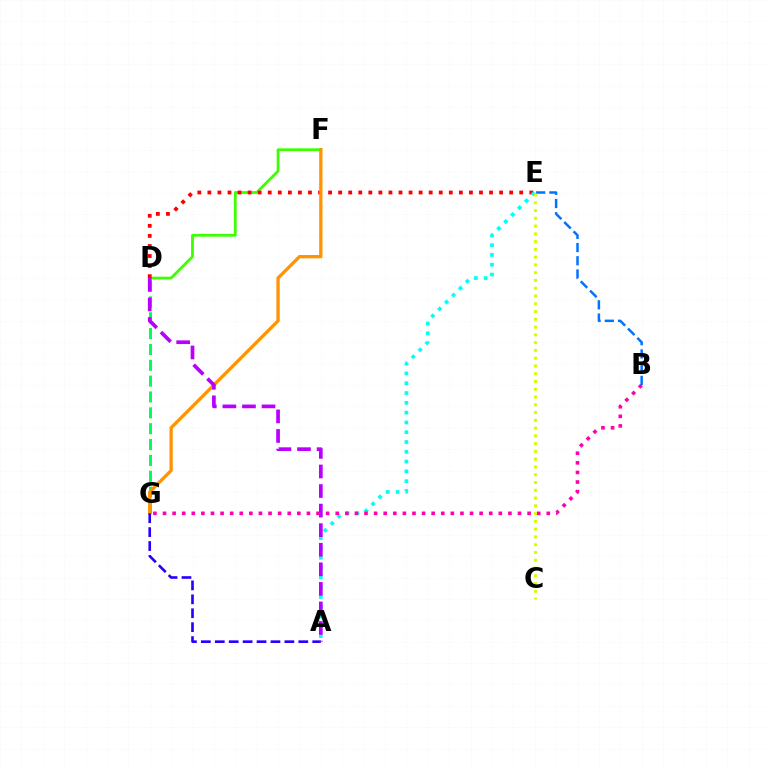{('D', 'F'): [{'color': '#3dff00', 'line_style': 'solid', 'thickness': 2.01}], ('D', 'E'): [{'color': '#ff0000', 'line_style': 'dotted', 'thickness': 2.73}], ('D', 'G'): [{'color': '#00ff5c', 'line_style': 'dashed', 'thickness': 2.15}], ('A', 'E'): [{'color': '#00fff6', 'line_style': 'dotted', 'thickness': 2.66}], ('F', 'G'): [{'color': '#ff9400', 'line_style': 'solid', 'thickness': 2.38}], ('A', 'G'): [{'color': '#2500ff', 'line_style': 'dashed', 'thickness': 1.89}], ('A', 'D'): [{'color': '#b900ff', 'line_style': 'dashed', 'thickness': 2.66}], ('B', 'G'): [{'color': '#ff00ac', 'line_style': 'dotted', 'thickness': 2.61}], ('B', 'E'): [{'color': '#0074ff', 'line_style': 'dashed', 'thickness': 1.8}], ('C', 'E'): [{'color': '#d1ff00', 'line_style': 'dotted', 'thickness': 2.11}]}